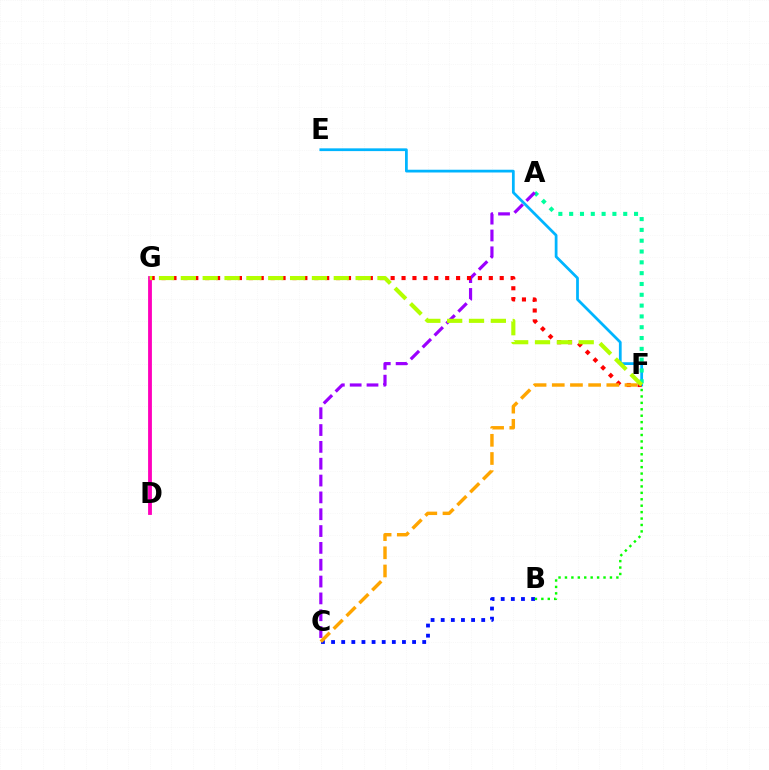{('B', 'C'): [{'color': '#0010ff', 'line_style': 'dotted', 'thickness': 2.75}], ('E', 'F'): [{'color': '#00b5ff', 'line_style': 'solid', 'thickness': 1.99}], ('A', 'F'): [{'color': '#00ff9d', 'line_style': 'dotted', 'thickness': 2.94}], ('A', 'C'): [{'color': '#9b00ff', 'line_style': 'dashed', 'thickness': 2.29}], ('F', 'G'): [{'color': '#ff0000', 'line_style': 'dotted', 'thickness': 2.96}, {'color': '#b3ff00', 'line_style': 'dashed', 'thickness': 2.97}], ('C', 'F'): [{'color': '#ffa500', 'line_style': 'dashed', 'thickness': 2.47}], ('D', 'G'): [{'color': '#ff00bd', 'line_style': 'solid', 'thickness': 2.75}], ('B', 'F'): [{'color': '#08ff00', 'line_style': 'dotted', 'thickness': 1.75}]}